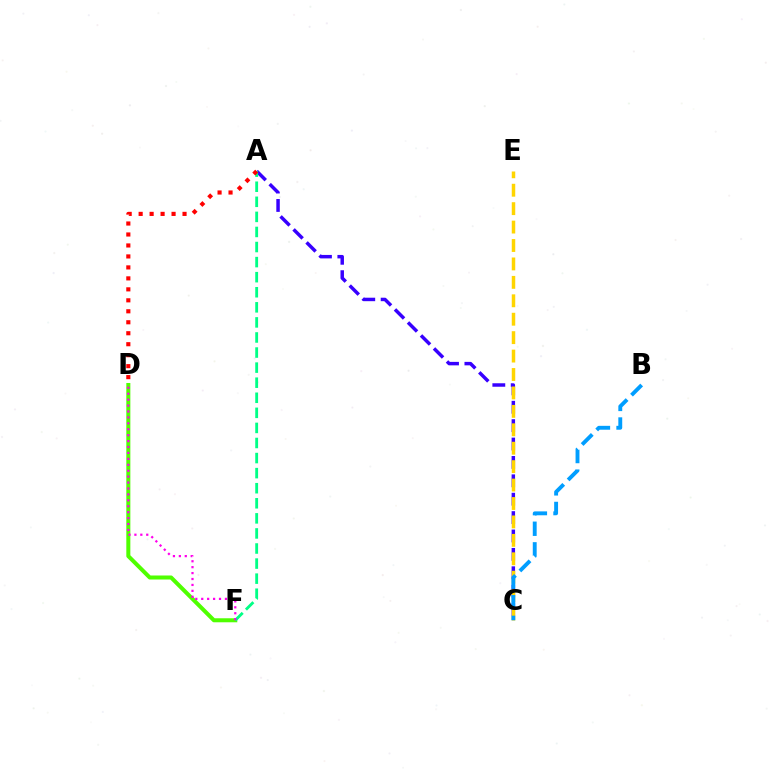{('A', 'C'): [{'color': '#3700ff', 'line_style': 'dashed', 'thickness': 2.5}], ('D', 'F'): [{'color': '#4fff00', 'line_style': 'solid', 'thickness': 2.89}, {'color': '#ff00ed', 'line_style': 'dotted', 'thickness': 1.61}], ('C', 'E'): [{'color': '#ffd500', 'line_style': 'dashed', 'thickness': 2.5}], ('A', 'F'): [{'color': '#00ff86', 'line_style': 'dashed', 'thickness': 2.05}], ('B', 'C'): [{'color': '#009eff', 'line_style': 'dashed', 'thickness': 2.8}], ('A', 'D'): [{'color': '#ff0000', 'line_style': 'dotted', 'thickness': 2.98}]}